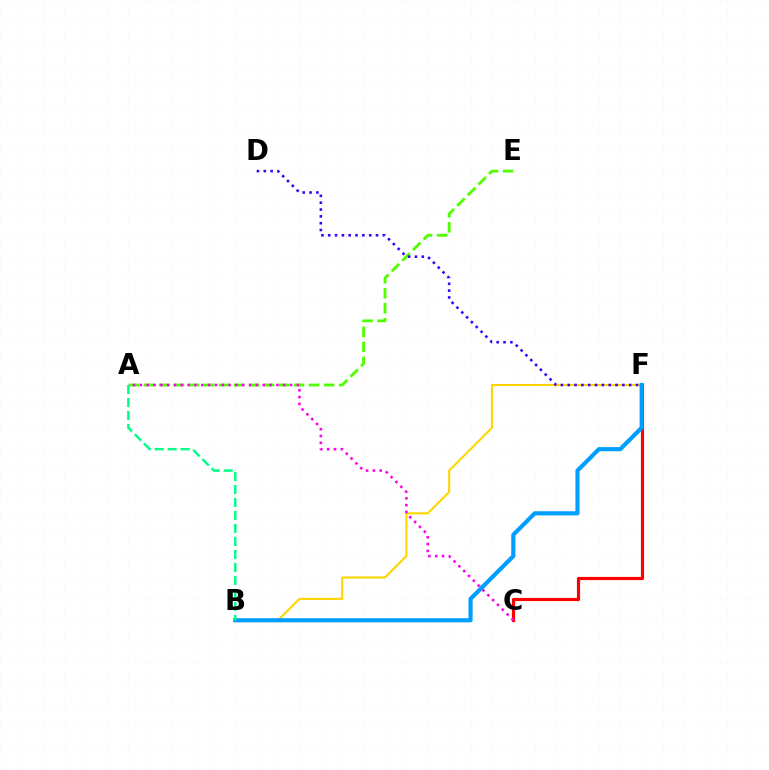{('C', 'F'): [{'color': '#ff0000', 'line_style': 'solid', 'thickness': 2.29}], ('A', 'E'): [{'color': '#4fff00', 'line_style': 'dashed', 'thickness': 2.04}], ('B', 'F'): [{'color': '#ffd500', 'line_style': 'solid', 'thickness': 1.5}, {'color': '#009eff', 'line_style': 'solid', 'thickness': 2.99}], ('D', 'F'): [{'color': '#3700ff', 'line_style': 'dotted', 'thickness': 1.86}], ('A', 'C'): [{'color': '#ff00ed', 'line_style': 'dotted', 'thickness': 1.85}], ('A', 'B'): [{'color': '#00ff86', 'line_style': 'dashed', 'thickness': 1.76}]}